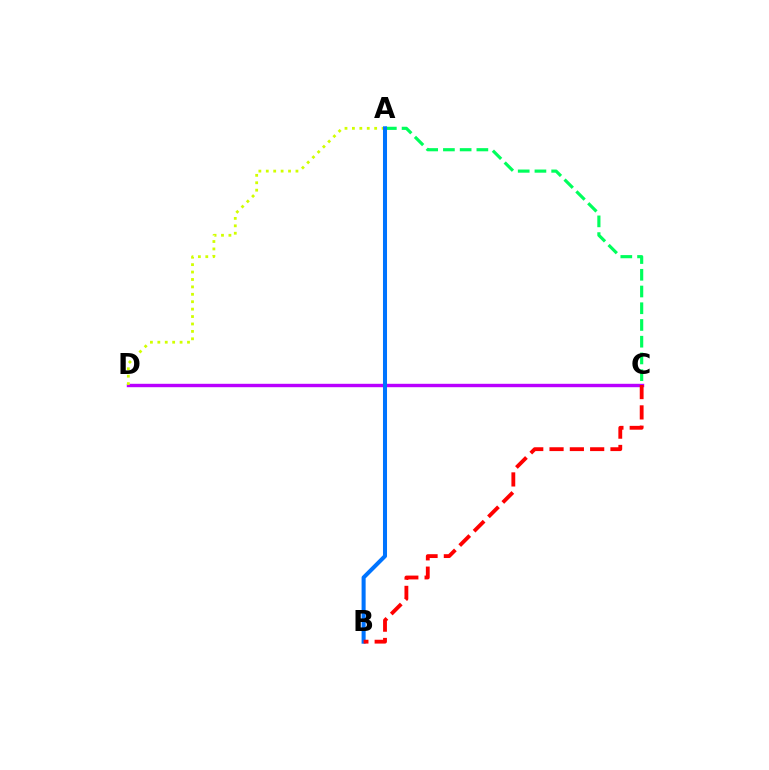{('A', 'C'): [{'color': '#00ff5c', 'line_style': 'dashed', 'thickness': 2.27}], ('C', 'D'): [{'color': '#b900ff', 'line_style': 'solid', 'thickness': 2.45}], ('A', 'D'): [{'color': '#d1ff00', 'line_style': 'dotted', 'thickness': 2.02}], ('A', 'B'): [{'color': '#0074ff', 'line_style': 'solid', 'thickness': 2.91}], ('B', 'C'): [{'color': '#ff0000', 'line_style': 'dashed', 'thickness': 2.76}]}